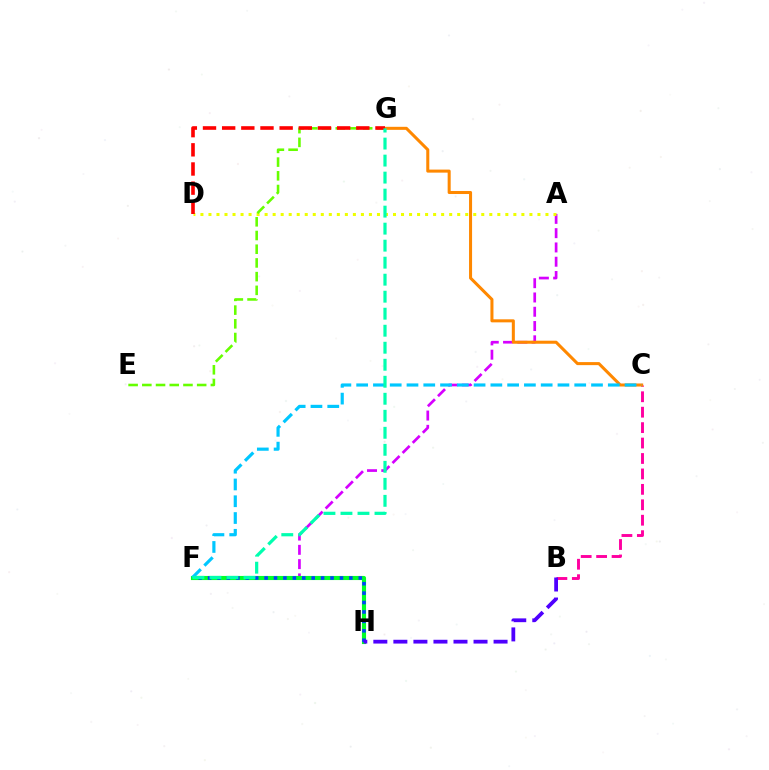{('A', 'F'): [{'color': '#d600ff', 'line_style': 'dashed', 'thickness': 1.94}], ('B', 'C'): [{'color': '#ff00a0', 'line_style': 'dashed', 'thickness': 2.1}], ('A', 'D'): [{'color': '#eeff00', 'line_style': 'dotted', 'thickness': 2.18}], ('F', 'H'): [{'color': '#00ff27', 'line_style': 'solid', 'thickness': 2.97}, {'color': '#003fff', 'line_style': 'dotted', 'thickness': 2.56}], ('C', 'G'): [{'color': '#ff8800', 'line_style': 'solid', 'thickness': 2.19}], ('E', 'G'): [{'color': '#66ff00', 'line_style': 'dashed', 'thickness': 1.86}], ('B', 'H'): [{'color': '#4f00ff', 'line_style': 'dashed', 'thickness': 2.72}], ('C', 'F'): [{'color': '#00c7ff', 'line_style': 'dashed', 'thickness': 2.28}], ('D', 'G'): [{'color': '#ff0000', 'line_style': 'dashed', 'thickness': 2.6}], ('F', 'G'): [{'color': '#00ffaf', 'line_style': 'dashed', 'thickness': 2.31}]}